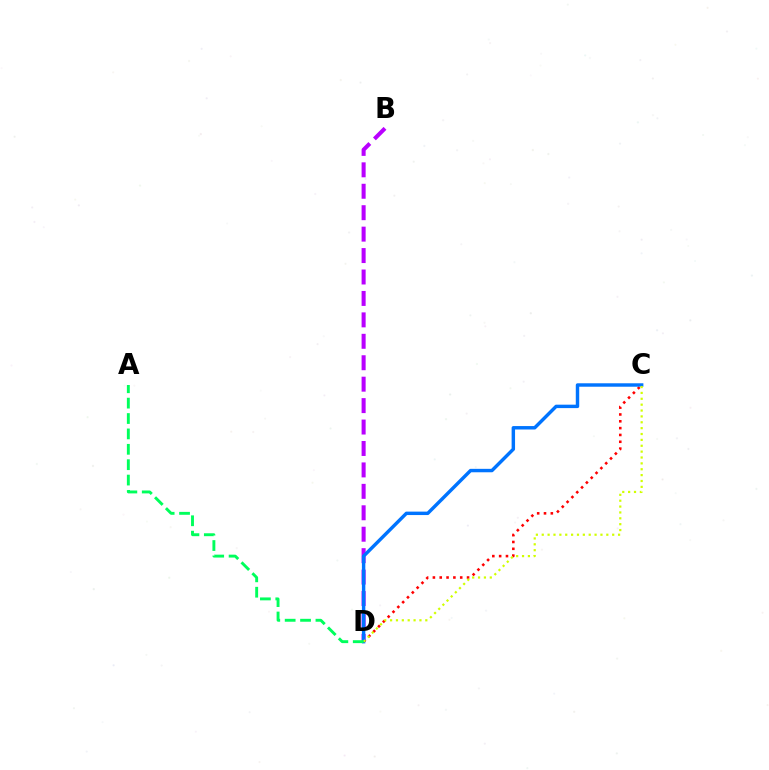{('B', 'D'): [{'color': '#b900ff', 'line_style': 'dashed', 'thickness': 2.91}], ('C', 'D'): [{'color': '#ff0000', 'line_style': 'dotted', 'thickness': 1.86}, {'color': '#0074ff', 'line_style': 'solid', 'thickness': 2.47}, {'color': '#d1ff00', 'line_style': 'dotted', 'thickness': 1.6}], ('A', 'D'): [{'color': '#00ff5c', 'line_style': 'dashed', 'thickness': 2.09}]}